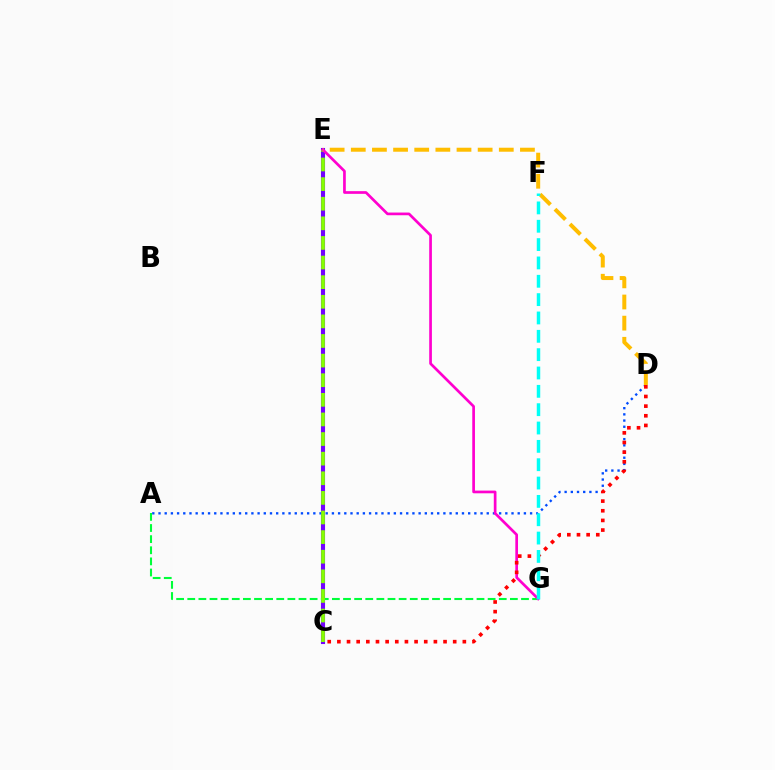{('C', 'E'): [{'color': '#7200ff', 'line_style': 'solid', 'thickness': 2.95}, {'color': '#84ff00', 'line_style': 'dashed', 'thickness': 2.66}], ('A', 'D'): [{'color': '#004bff', 'line_style': 'dotted', 'thickness': 1.68}], ('A', 'G'): [{'color': '#00ff39', 'line_style': 'dashed', 'thickness': 1.51}], ('E', 'G'): [{'color': '#ff00cf', 'line_style': 'solid', 'thickness': 1.94}], ('D', 'E'): [{'color': '#ffbd00', 'line_style': 'dashed', 'thickness': 2.87}], ('C', 'D'): [{'color': '#ff0000', 'line_style': 'dotted', 'thickness': 2.62}], ('F', 'G'): [{'color': '#00fff6', 'line_style': 'dashed', 'thickness': 2.49}]}